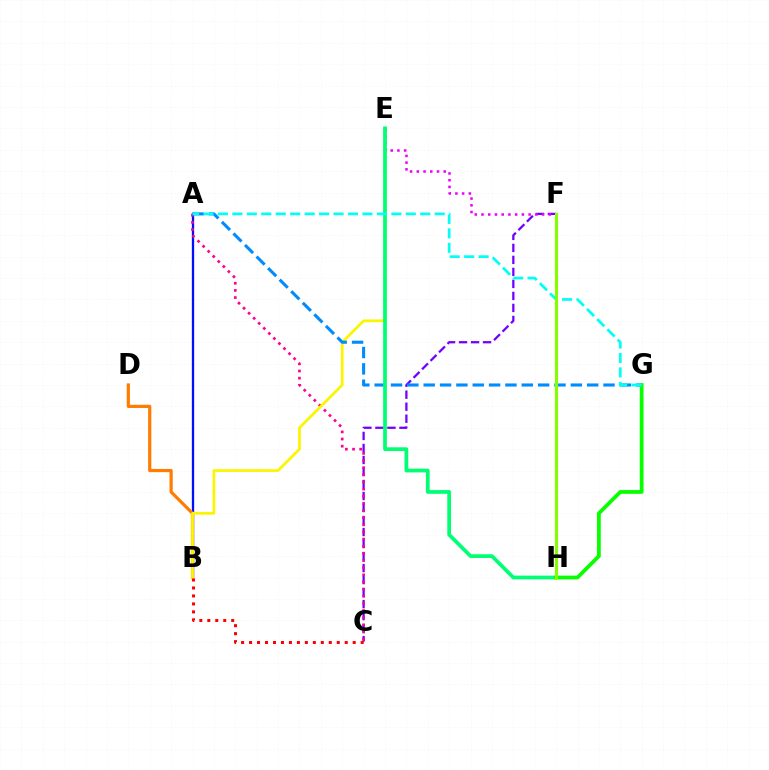{('C', 'F'): [{'color': '#7200ff', 'line_style': 'dashed', 'thickness': 1.63}], ('A', 'B'): [{'color': '#0010ff', 'line_style': 'solid', 'thickness': 1.66}], ('A', 'C'): [{'color': '#ff0094', 'line_style': 'dotted', 'thickness': 1.94}], ('B', 'D'): [{'color': '#ff7c00', 'line_style': 'solid', 'thickness': 2.3}], ('B', 'E'): [{'color': '#fcf500', 'line_style': 'solid', 'thickness': 1.97}], ('E', 'F'): [{'color': '#ee00ff', 'line_style': 'dotted', 'thickness': 1.83}], ('B', 'C'): [{'color': '#ff0000', 'line_style': 'dotted', 'thickness': 2.17}], ('A', 'G'): [{'color': '#008cff', 'line_style': 'dashed', 'thickness': 2.22}, {'color': '#00fff6', 'line_style': 'dashed', 'thickness': 1.96}], ('E', 'H'): [{'color': '#00ff74', 'line_style': 'solid', 'thickness': 2.69}], ('G', 'H'): [{'color': '#08ff00', 'line_style': 'solid', 'thickness': 2.72}], ('F', 'H'): [{'color': '#84ff00', 'line_style': 'solid', 'thickness': 2.23}]}